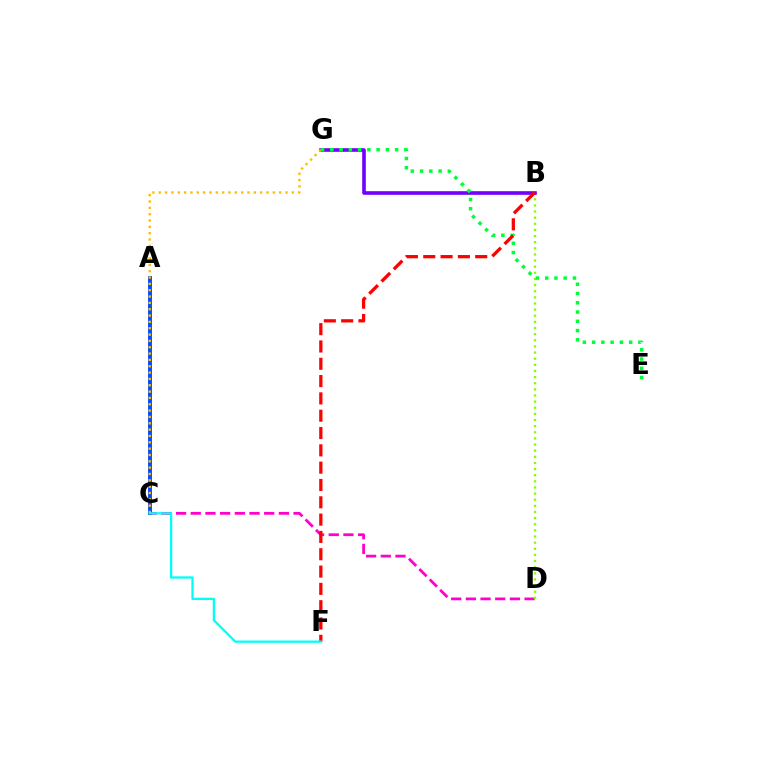{('C', 'D'): [{'color': '#ff00cf', 'line_style': 'dashed', 'thickness': 1.99}], ('A', 'C'): [{'color': '#004bff', 'line_style': 'solid', 'thickness': 2.81}], ('B', 'D'): [{'color': '#84ff00', 'line_style': 'dotted', 'thickness': 1.67}], ('B', 'G'): [{'color': '#7200ff', 'line_style': 'solid', 'thickness': 2.6}], ('C', 'G'): [{'color': '#ffbd00', 'line_style': 'dotted', 'thickness': 1.72}], ('E', 'G'): [{'color': '#00ff39', 'line_style': 'dotted', 'thickness': 2.52}], ('B', 'F'): [{'color': '#ff0000', 'line_style': 'dashed', 'thickness': 2.35}], ('C', 'F'): [{'color': '#00fff6', 'line_style': 'solid', 'thickness': 1.65}]}